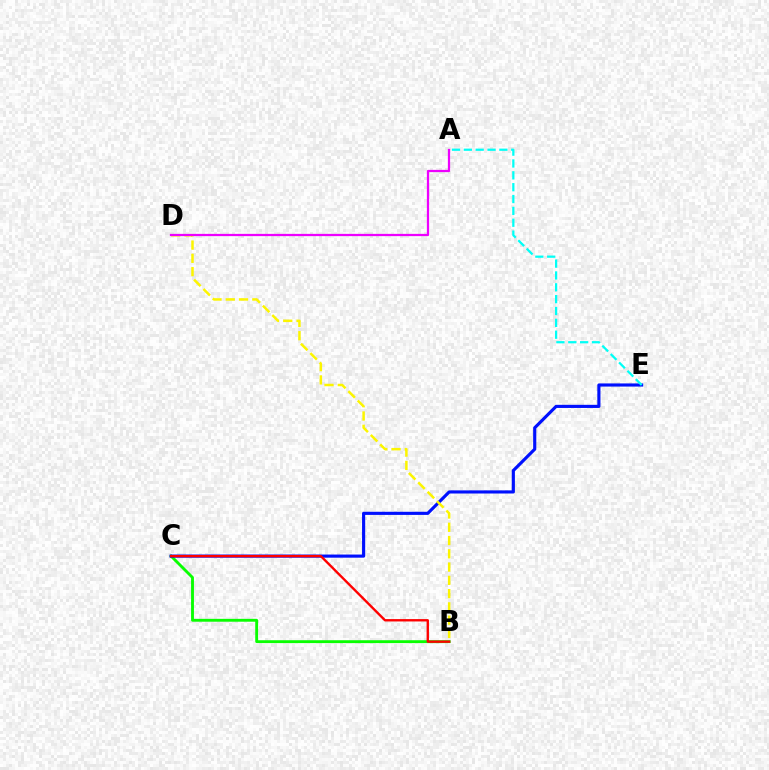{('B', 'C'): [{'color': '#08ff00', 'line_style': 'solid', 'thickness': 2.07}, {'color': '#ff0000', 'line_style': 'solid', 'thickness': 1.7}], ('C', 'E'): [{'color': '#0010ff', 'line_style': 'solid', 'thickness': 2.26}], ('B', 'D'): [{'color': '#fcf500', 'line_style': 'dashed', 'thickness': 1.8}], ('A', 'D'): [{'color': '#ee00ff', 'line_style': 'solid', 'thickness': 1.63}], ('A', 'E'): [{'color': '#00fff6', 'line_style': 'dashed', 'thickness': 1.61}]}